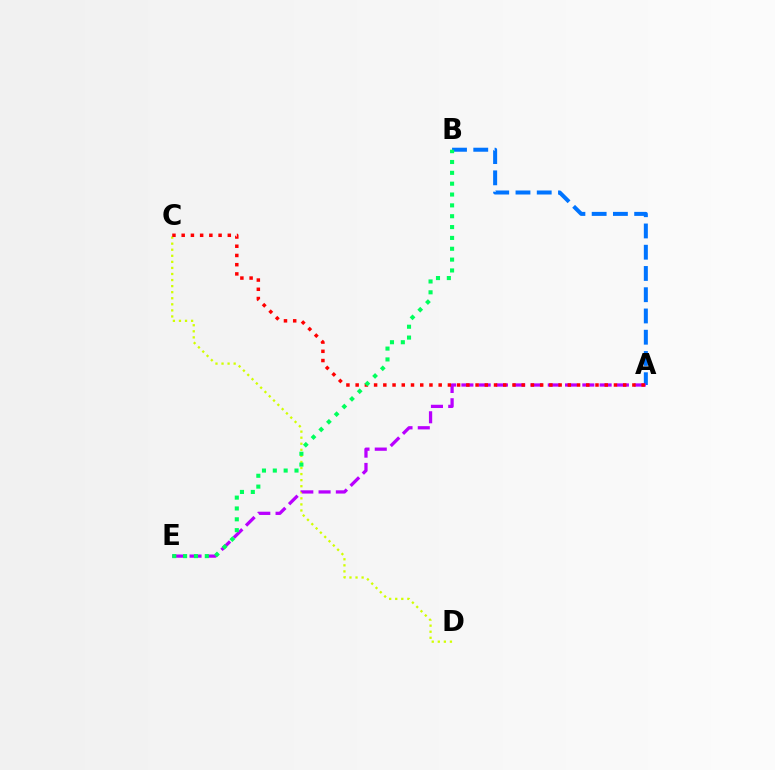{('C', 'D'): [{'color': '#d1ff00', 'line_style': 'dotted', 'thickness': 1.65}], ('A', 'B'): [{'color': '#0074ff', 'line_style': 'dashed', 'thickness': 2.89}], ('A', 'E'): [{'color': '#b900ff', 'line_style': 'dashed', 'thickness': 2.35}], ('A', 'C'): [{'color': '#ff0000', 'line_style': 'dotted', 'thickness': 2.51}], ('B', 'E'): [{'color': '#00ff5c', 'line_style': 'dotted', 'thickness': 2.95}]}